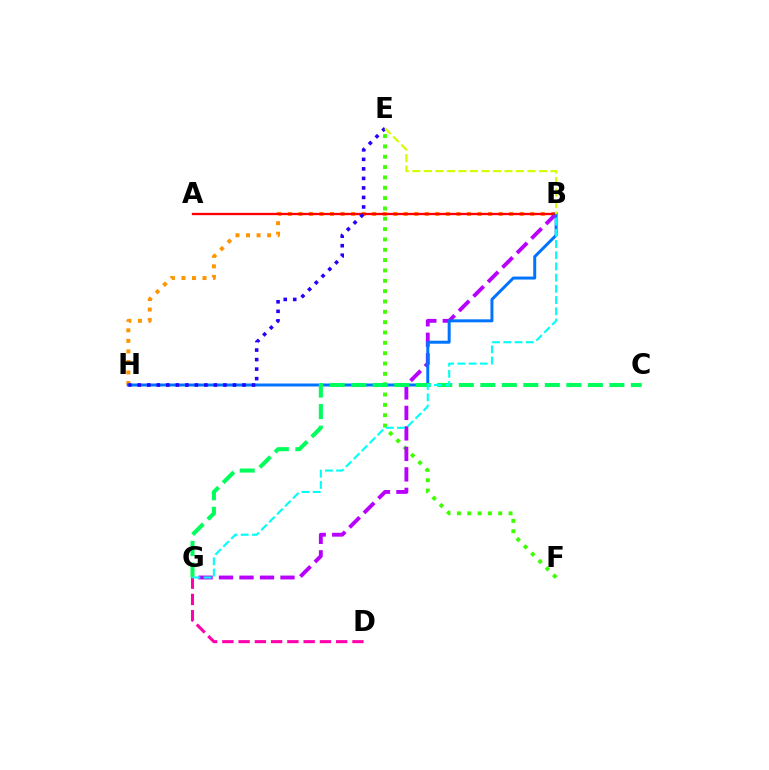{('D', 'G'): [{'color': '#ff00ac', 'line_style': 'dashed', 'thickness': 2.21}], ('B', 'H'): [{'color': '#ff9400', 'line_style': 'dotted', 'thickness': 2.86}, {'color': '#0074ff', 'line_style': 'solid', 'thickness': 2.15}], ('E', 'F'): [{'color': '#3dff00', 'line_style': 'dotted', 'thickness': 2.81}], ('B', 'G'): [{'color': '#b900ff', 'line_style': 'dashed', 'thickness': 2.78}, {'color': '#00fff6', 'line_style': 'dashed', 'thickness': 1.52}], ('A', 'B'): [{'color': '#ff0000', 'line_style': 'solid', 'thickness': 1.68}], ('C', 'G'): [{'color': '#00ff5c', 'line_style': 'dashed', 'thickness': 2.92}], ('E', 'H'): [{'color': '#2500ff', 'line_style': 'dotted', 'thickness': 2.59}], ('B', 'E'): [{'color': '#d1ff00', 'line_style': 'dashed', 'thickness': 1.56}]}